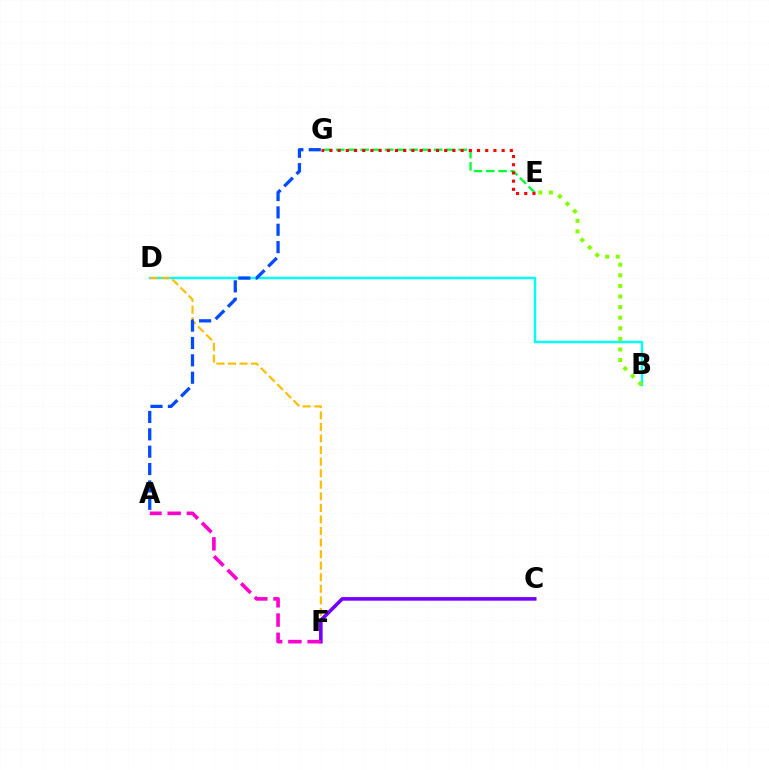{('B', 'D'): [{'color': '#00fff6', 'line_style': 'solid', 'thickness': 1.74}], ('E', 'G'): [{'color': '#00ff39', 'line_style': 'dashed', 'thickness': 1.66}, {'color': '#ff0000', 'line_style': 'dotted', 'thickness': 2.23}], ('D', 'F'): [{'color': '#ffbd00', 'line_style': 'dashed', 'thickness': 1.57}], ('C', 'F'): [{'color': '#7200ff', 'line_style': 'solid', 'thickness': 2.58}], ('B', 'E'): [{'color': '#84ff00', 'line_style': 'dotted', 'thickness': 2.88}], ('A', 'G'): [{'color': '#004bff', 'line_style': 'dashed', 'thickness': 2.36}], ('A', 'F'): [{'color': '#ff00cf', 'line_style': 'dashed', 'thickness': 2.61}]}